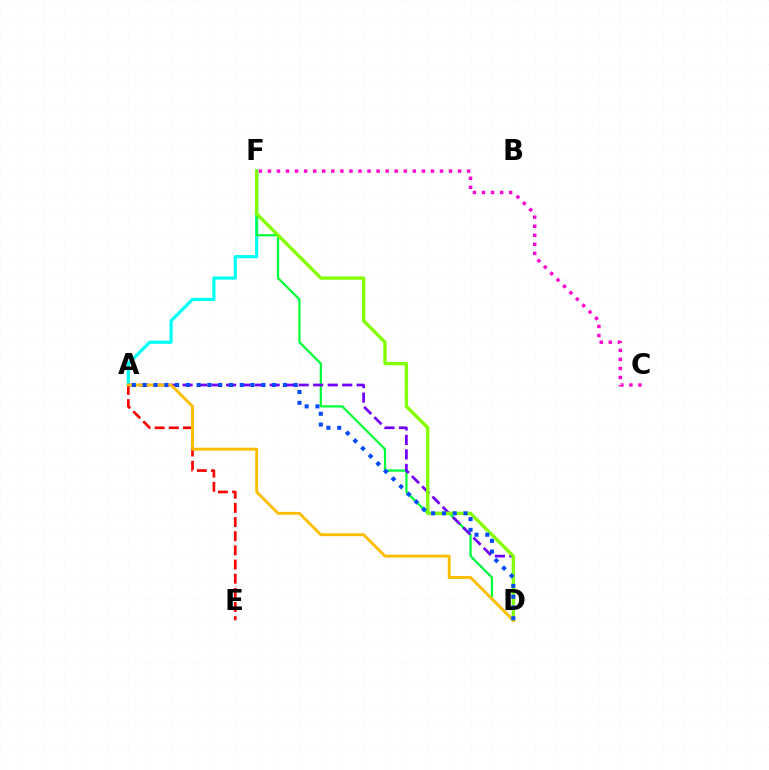{('A', 'F'): [{'color': '#00fff6', 'line_style': 'solid', 'thickness': 2.29}], ('C', 'F'): [{'color': '#ff00cf', 'line_style': 'dotted', 'thickness': 2.46}], ('D', 'F'): [{'color': '#00ff39', 'line_style': 'solid', 'thickness': 1.62}, {'color': '#84ff00', 'line_style': 'solid', 'thickness': 2.41}], ('A', 'E'): [{'color': '#ff0000', 'line_style': 'dashed', 'thickness': 1.92}], ('A', 'D'): [{'color': '#7200ff', 'line_style': 'dashed', 'thickness': 1.97}, {'color': '#ffbd00', 'line_style': 'solid', 'thickness': 2.08}, {'color': '#004bff', 'line_style': 'dotted', 'thickness': 2.93}]}